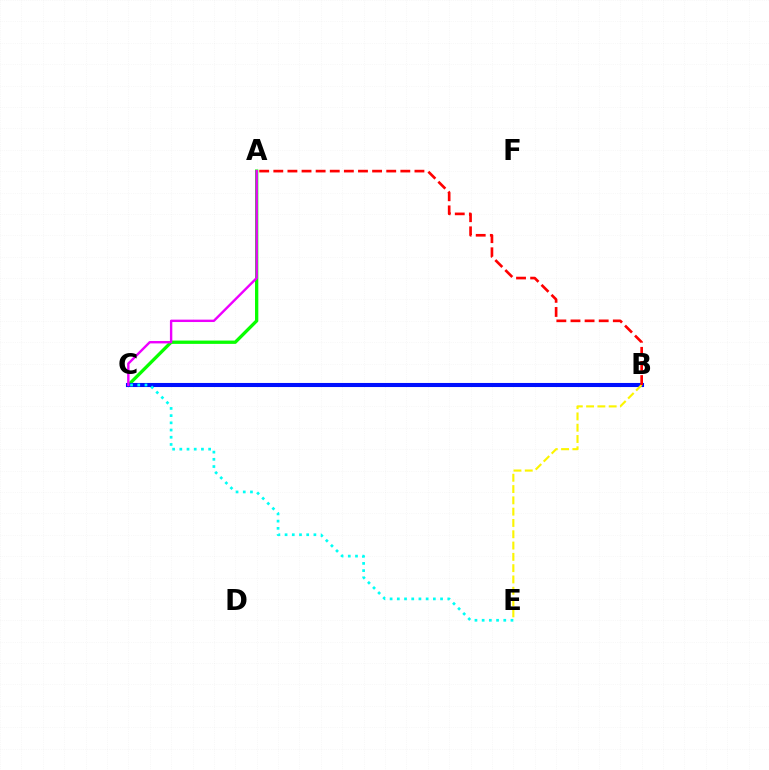{('A', 'C'): [{'color': '#08ff00', 'line_style': 'solid', 'thickness': 2.38}, {'color': '#ee00ff', 'line_style': 'solid', 'thickness': 1.72}], ('B', 'C'): [{'color': '#0010ff', 'line_style': 'solid', 'thickness': 2.94}], ('B', 'E'): [{'color': '#fcf500', 'line_style': 'dashed', 'thickness': 1.53}], ('A', 'B'): [{'color': '#ff0000', 'line_style': 'dashed', 'thickness': 1.92}], ('C', 'E'): [{'color': '#00fff6', 'line_style': 'dotted', 'thickness': 1.96}]}